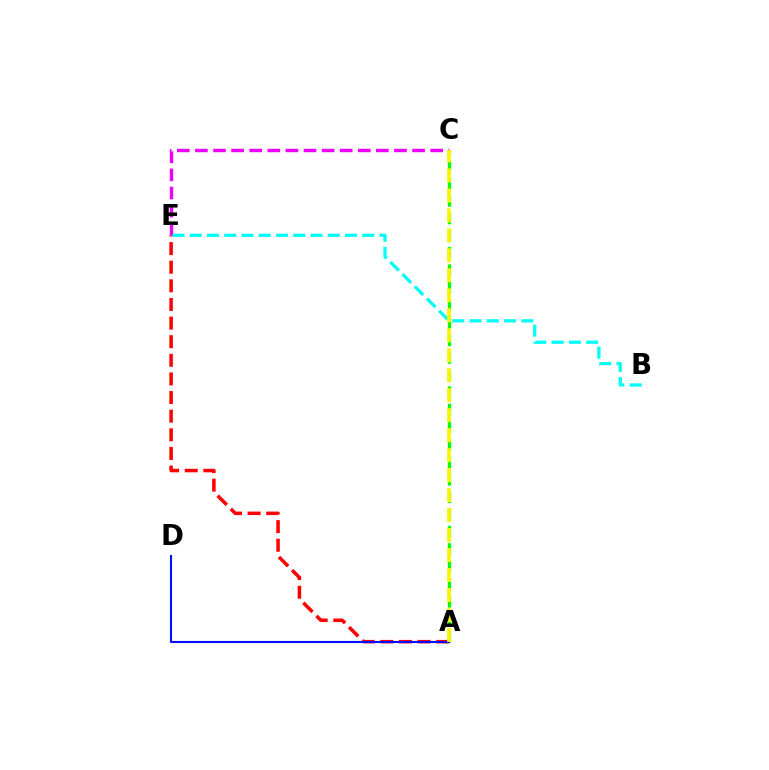{('A', 'C'): [{'color': '#08ff00', 'line_style': 'dashed', 'thickness': 2.37}, {'color': '#fcf500', 'line_style': 'dashed', 'thickness': 2.71}], ('A', 'E'): [{'color': '#ff0000', 'line_style': 'dashed', 'thickness': 2.53}], ('C', 'E'): [{'color': '#ee00ff', 'line_style': 'dashed', 'thickness': 2.46}], ('A', 'D'): [{'color': '#0010ff', 'line_style': 'solid', 'thickness': 1.51}], ('B', 'E'): [{'color': '#00fff6', 'line_style': 'dashed', 'thickness': 2.34}]}